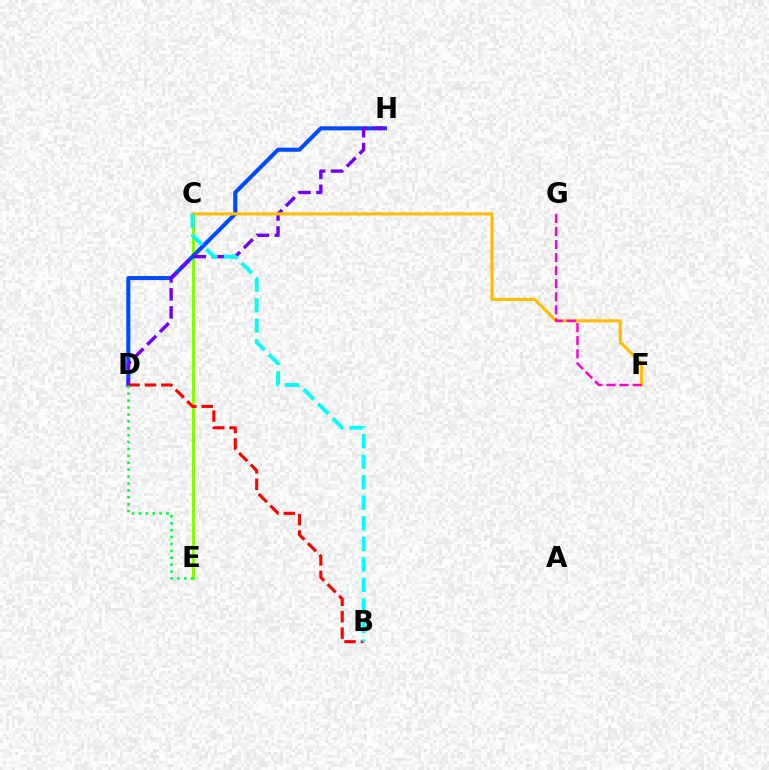{('C', 'E'): [{'color': '#84ff00', 'line_style': 'solid', 'thickness': 2.16}], ('D', 'H'): [{'color': '#004bff', 'line_style': 'solid', 'thickness': 2.93}, {'color': '#7200ff', 'line_style': 'dashed', 'thickness': 2.44}], ('B', 'D'): [{'color': '#ff0000', 'line_style': 'dashed', 'thickness': 2.23}], ('C', 'F'): [{'color': '#ffbd00', 'line_style': 'solid', 'thickness': 2.23}], ('B', 'C'): [{'color': '#00fff6', 'line_style': 'dashed', 'thickness': 2.79}], ('F', 'G'): [{'color': '#ff00cf', 'line_style': 'dashed', 'thickness': 1.77}], ('D', 'E'): [{'color': '#00ff39', 'line_style': 'dotted', 'thickness': 1.87}]}